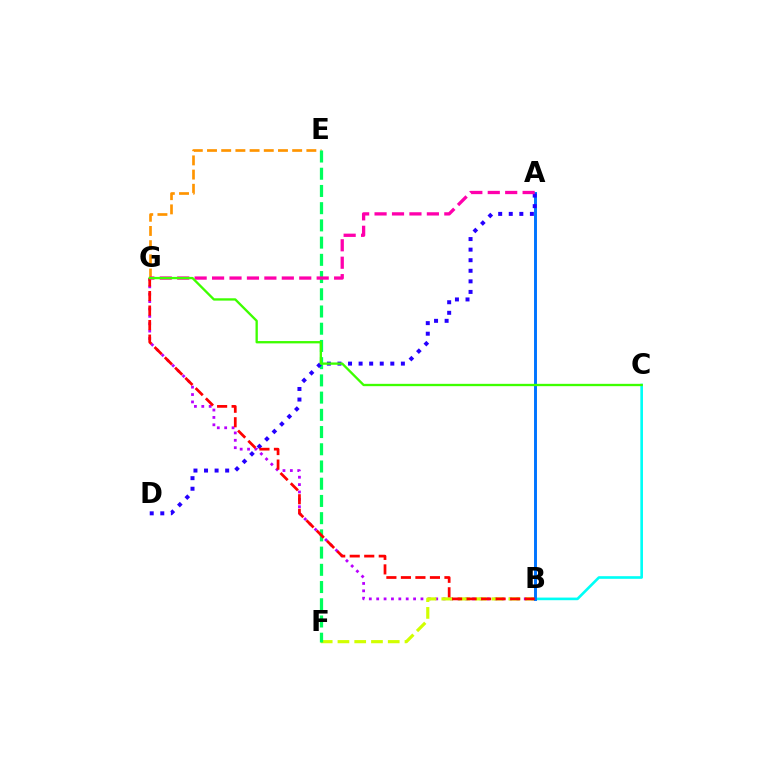{('B', 'C'): [{'color': '#00fff6', 'line_style': 'solid', 'thickness': 1.9}], ('B', 'G'): [{'color': '#b900ff', 'line_style': 'dotted', 'thickness': 2.0}, {'color': '#ff0000', 'line_style': 'dashed', 'thickness': 1.97}], ('B', 'F'): [{'color': '#d1ff00', 'line_style': 'dashed', 'thickness': 2.28}], ('A', 'B'): [{'color': '#0074ff', 'line_style': 'solid', 'thickness': 2.12}], ('E', 'G'): [{'color': '#ff9400', 'line_style': 'dashed', 'thickness': 1.93}], ('E', 'F'): [{'color': '#00ff5c', 'line_style': 'dashed', 'thickness': 2.34}], ('A', 'D'): [{'color': '#2500ff', 'line_style': 'dotted', 'thickness': 2.87}], ('A', 'G'): [{'color': '#ff00ac', 'line_style': 'dashed', 'thickness': 2.37}], ('C', 'G'): [{'color': '#3dff00', 'line_style': 'solid', 'thickness': 1.68}]}